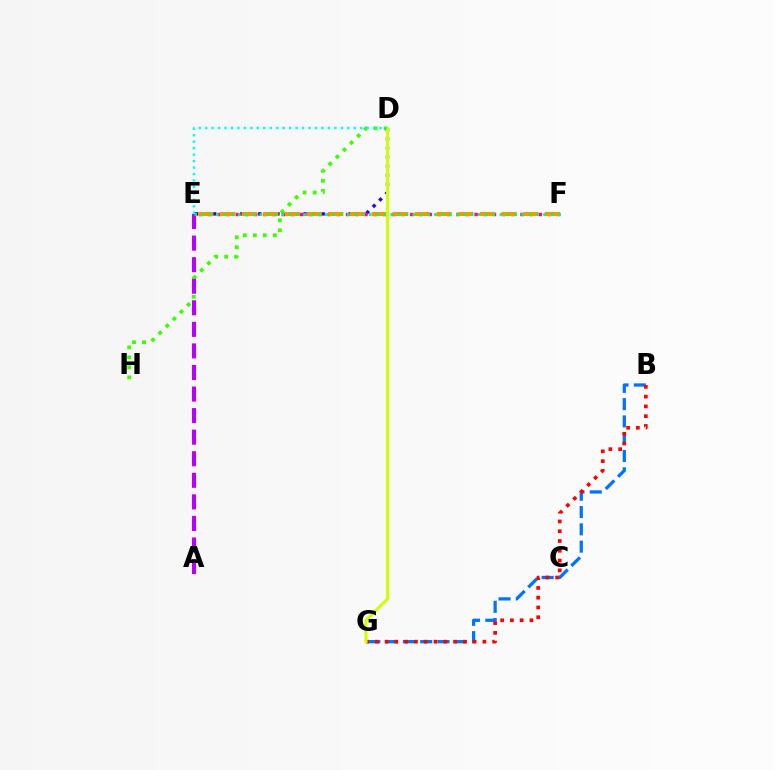{('D', 'H'): [{'color': '#3dff00', 'line_style': 'dotted', 'thickness': 2.72}], ('A', 'E'): [{'color': '#b900ff', 'line_style': 'dashed', 'thickness': 2.93}], ('D', 'E'): [{'color': '#2500ff', 'line_style': 'dotted', 'thickness': 2.46}, {'color': '#00fff6', 'line_style': 'dotted', 'thickness': 1.76}], ('E', 'F'): [{'color': '#ff00ac', 'line_style': 'dotted', 'thickness': 2.5}, {'color': '#ff9400', 'line_style': 'dashed', 'thickness': 2.94}, {'color': '#00ff5c', 'line_style': 'dotted', 'thickness': 1.98}], ('B', 'G'): [{'color': '#0074ff', 'line_style': 'dashed', 'thickness': 2.35}, {'color': '#ff0000', 'line_style': 'dotted', 'thickness': 2.66}], ('D', 'G'): [{'color': '#d1ff00', 'line_style': 'solid', 'thickness': 2.23}]}